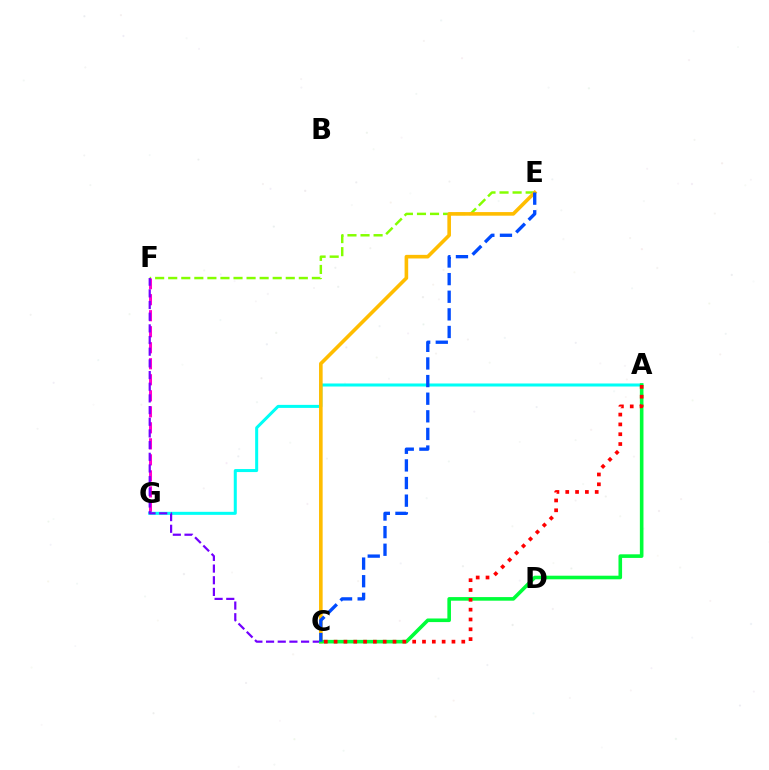{('E', 'F'): [{'color': '#84ff00', 'line_style': 'dashed', 'thickness': 1.77}], ('F', 'G'): [{'color': '#ff00cf', 'line_style': 'dashed', 'thickness': 2.18}], ('A', 'G'): [{'color': '#00fff6', 'line_style': 'solid', 'thickness': 2.18}], ('C', 'F'): [{'color': '#7200ff', 'line_style': 'dashed', 'thickness': 1.59}], ('C', 'E'): [{'color': '#ffbd00', 'line_style': 'solid', 'thickness': 2.6}, {'color': '#004bff', 'line_style': 'dashed', 'thickness': 2.39}], ('A', 'C'): [{'color': '#00ff39', 'line_style': 'solid', 'thickness': 2.6}, {'color': '#ff0000', 'line_style': 'dotted', 'thickness': 2.67}]}